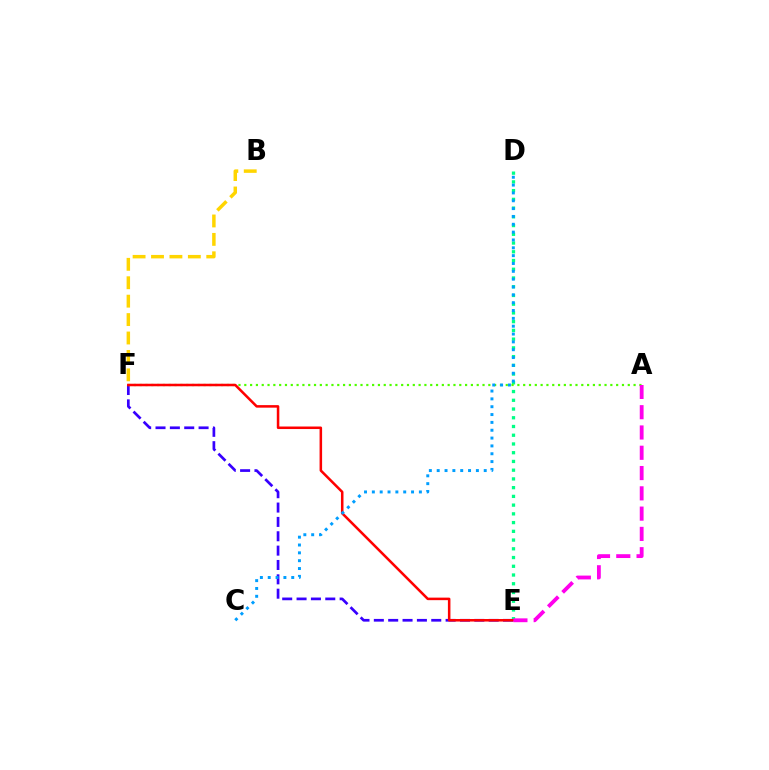{('E', 'F'): [{'color': '#3700ff', 'line_style': 'dashed', 'thickness': 1.95}, {'color': '#ff0000', 'line_style': 'solid', 'thickness': 1.82}], ('D', 'E'): [{'color': '#00ff86', 'line_style': 'dotted', 'thickness': 2.37}], ('A', 'F'): [{'color': '#4fff00', 'line_style': 'dotted', 'thickness': 1.58}], ('C', 'D'): [{'color': '#009eff', 'line_style': 'dotted', 'thickness': 2.13}], ('B', 'F'): [{'color': '#ffd500', 'line_style': 'dashed', 'thickness': 2.5}], ('A', 'E'): [{'color': '#ff00ed', 'line_style': 'dashed', 'thickness': 2.76}]}